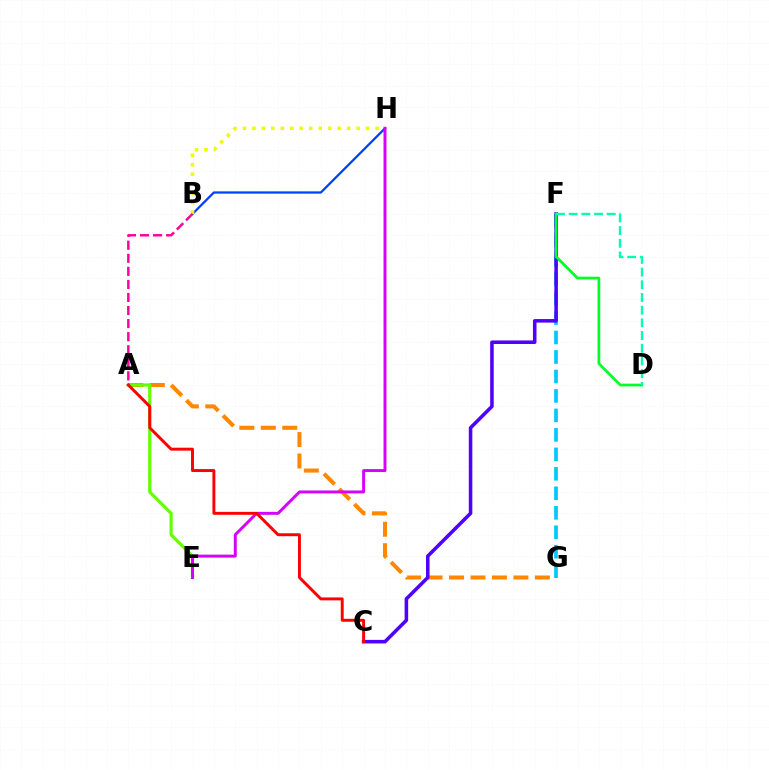{('A', 'G'): [{'color': '#ff8800', 'line_style': 'dashed', 'thickness': 2.91}], ('F', 'G'): [{'color': '#00c7ff', 'line_style': 'dashed', 'thickness': 2.65}], ('C', 'F'): [{'color': '#4f00ff', 'line_style': 'solid', 'thickness': 2.55}], ('A', 'E'): [{'color': '#66ff00', 'line_style': 'solid', 'thickness': 2.3}], ('B', 'H'): [{'color': '#003fff', 'line_style': 'solid', 'thickness': 1.62}, {'color': '#eeff00', 'line_style': 'dotted', 'thickness': 2.57}], ('D', 'F'): [{'color': '#00ff27', 'line_style': 'solid', 'thickness': 1.97}, {'color': '#00ffaf', 'line_style': 'dashed', 'thickness': 1.72}], ('E', 'H'): [{'color': '#d600ff', 'line_style': 'solid', 'thickness': 2.12}], ('A', 'B'): [{'color': '#ff00a0', 'line_style': 'dashed', 'thickness': 1.77}], ('A', 'C'): [{'color': '#ff0000', 'line_style': 'solid', 'thickness': 2.12}]}